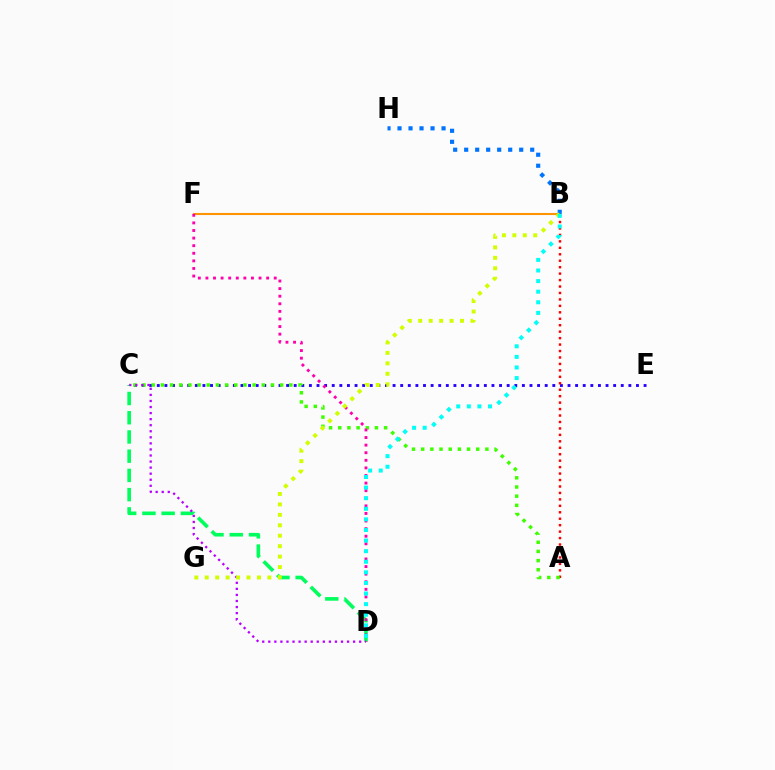{('C', 'E'): [{'color': '#2500ff', 'line_style': 'dotted', 'thickness': 2.07}], ('A', 'B'): [{'color': '#ff0000', 'line_style': 'dotted', 'thickness': 1.75}], ('A', 'C'): [{'color': '#3dff00', 'line_style': 'dotted', 'thickness': 2.49}], ('C', 'D'): [{'color': '#00ff5c', 'line_style': 'dashed', 'thickness': 2.61}, {'color': '#b900ff', 'line_style': 'dotted', 'thickness': 1.65}], ('B', 'F'): [{'color': '#ff9400', 'line_style': 'solid', 'thickness': 1.5}], ('D', 'F'): [{'color': '#ff00ac', 'line_style': 'dotted', 'thickness': 2.06}], ('B', 'H'): [{'color': '#0074ff', 'line_style': 'dotted', 'thickness': 2.99}], ('B', 'G'): [{'color': '#d1ff00', 'line_style': 'dotted', 'thickness': 2.84}], ('B', 'D'): [{'color': '#00fff6', 'line_style': 'dotted', 'thickness': 2.88}]}